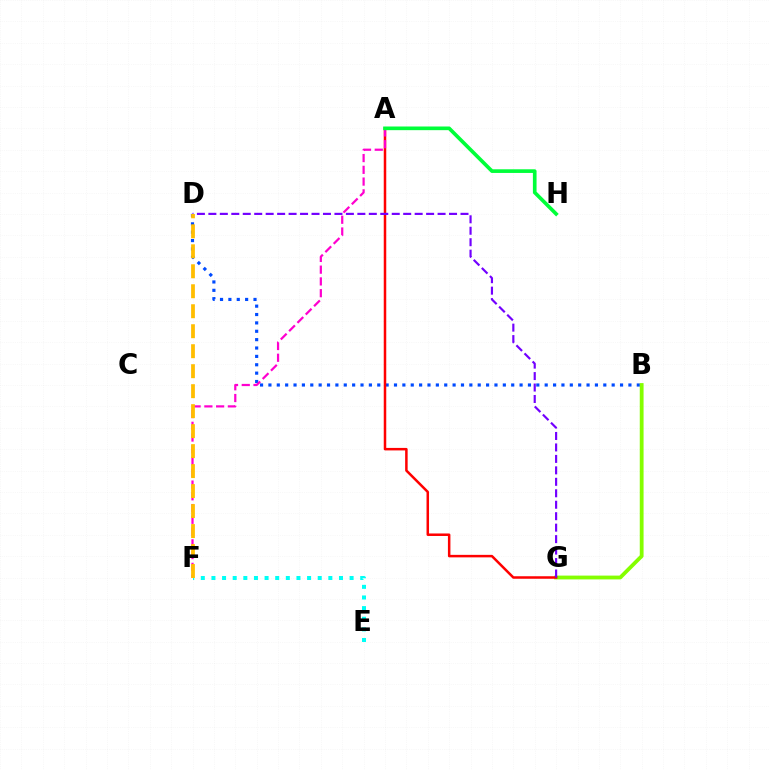{('B', 'D'): [{'color': '#004bff', 'line_style': 'dotted', 'thickness': 2.27}], ('B', 'G'): [{'color': '#84ff00', 'line_style': 'solid', 'thickness': 2.74}], ('A', 'G'): [{'color': '#ff0000', 'line_style': 'solid', 'thickness': 1.8}], ('A', 'F'): [{'color': '#ff00cf', 'line_style': 'dashed', 'thickness': 1.6}], ('E', 'F'): [{'color': '#00fff6', 'line_style': 'dotted', 'thickness': 2.89}], ('D', 'G'): [{'color': '#7200ff', 'line_style': 'dashed', 'thickness': 1.56}], ('A', 'H'): [{'color': '#00ff39', 'line_style': 'solid', 'thickness': 2.64}], ('D', 'F'): [{'color': '#ffbd00', 'line_style': 'dashed', 'thickness': 2.71}]}